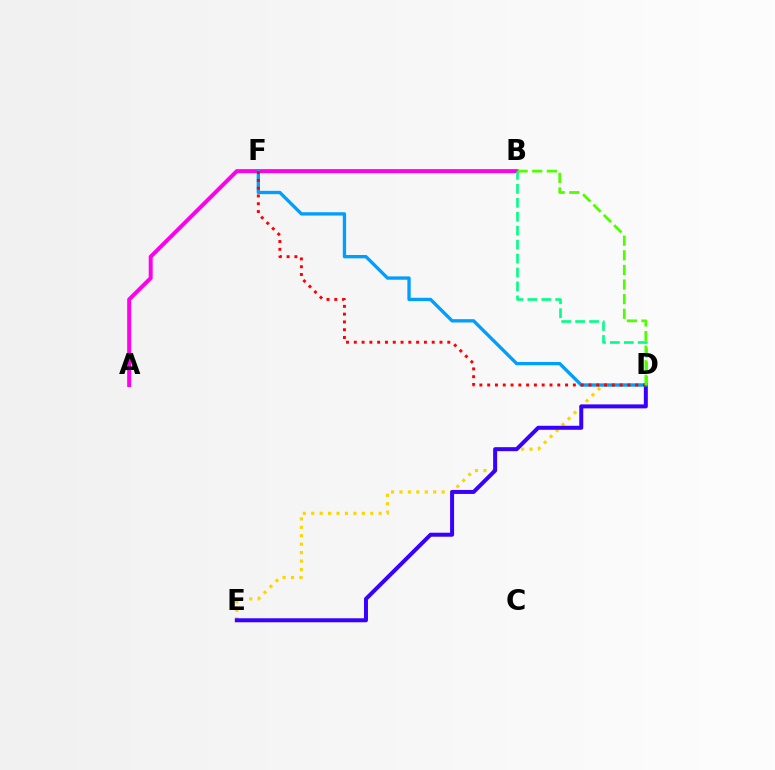{('A', 'B'): [{'color': '#ff00ed', 'line_style': 'solid', 'thickness': 2.86}], ('D', 'E'): [{'color': '#ffd500', 'line_style': 'dotted', 'thickness': 2.29}, {'color': '#3700ff', 'line_style': 'solid', 'thickness': 2.87}], ('D', 'F'): [{'color': '#009eff', 'line_style': 'solid', 'thickness': 2.39}, {'color': '#ff0000', 'line_style': 'dotted', 'thickness': 2.12}], ('B', 'D'): [{'color': '#00ff86', 'line_style': 'dashed', 'thickness': 1.89}, {'color': '#4fff00', 'line_style': 'dashed', 'thickness': 1.99}]}